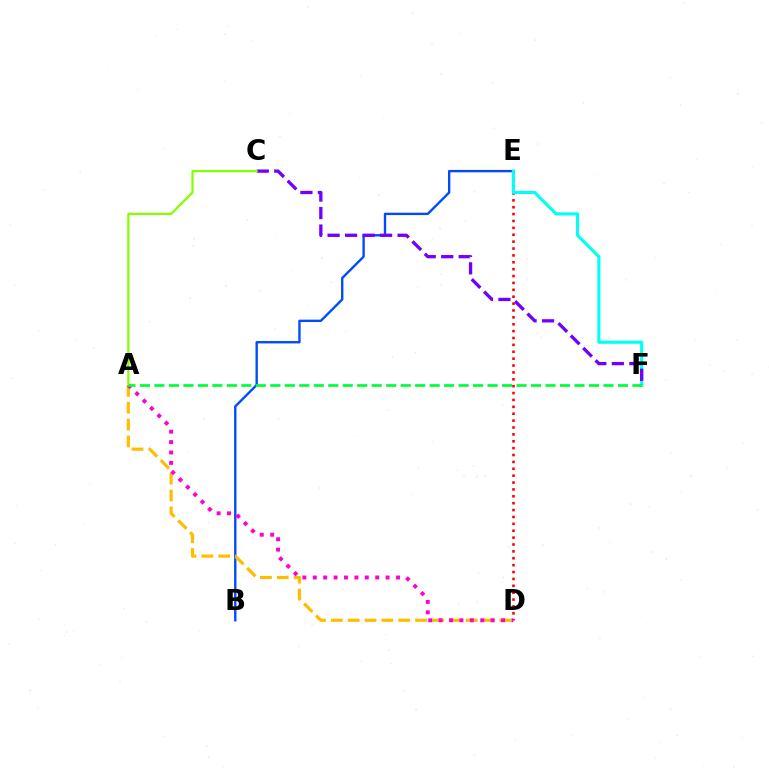{('D', 'E'): [{'color': '#ff0000', 'line_style': 'dotted', 'thickness': 1.87}], ('B', 'E'): [{'color': '#004bff', 'line_style': 'solid', 'thickness': 1.71}], ('A', 'D'): [{'color': '#ffbd00', 'line_style': 'dashed', 'thickness': 2.29}, {'color': '#ff00cf', 'line_style': 'dotted', 'thickness': 2.83}], ('E', 'F'): [{'color': '#00fff6', 'line_style': 'solid', 'thickness': 2.25}], ('C', 'F'): [{'color': '#7200ff', 'line_style': 'dashed', 'thickness': 2.38}], ('A', 'C'): [{'color': '#84ff00', 'line_style': 'solid', 'thickness': 1.59}], ('A', 'F'): [{'color': '#00ff39', 'line_style': 'dashed', 'thickness': 1.97}]}